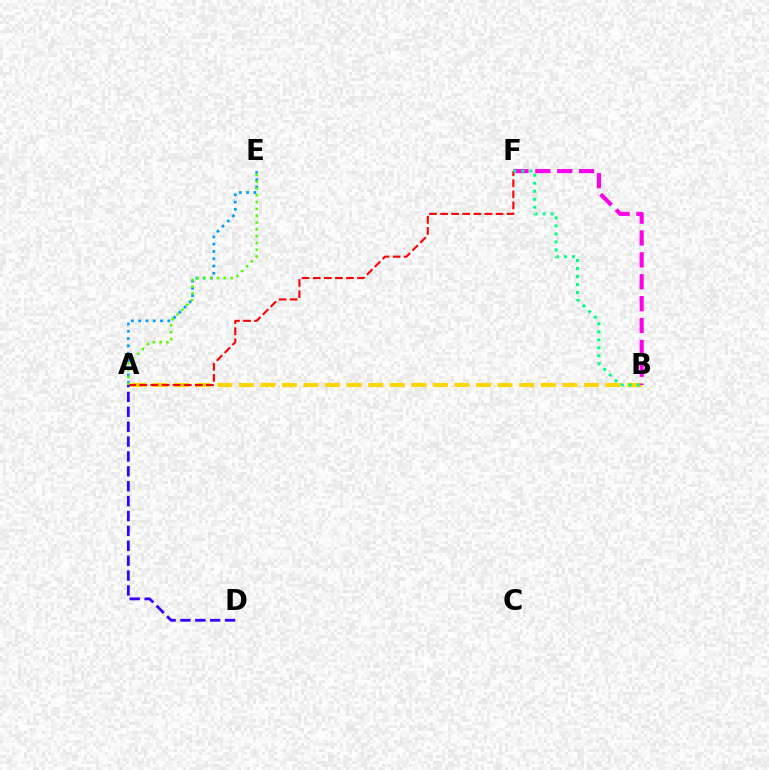{('A', 'E'): [{'color': '#009eff', 'line_style': 'dotted', 'thickness': 1.98}, {'color': '#4fff00', 'line_style': 'dotted', 'thickness': 1.85}], ('A', 'B'): [{'color': '#ffd500', 'line_style': 'dashed', 'thickness': 2.93}], ('A', 'F'): [{'color': '#ff0000', 'line_style': 'dashed', 'thickness': 1.51}], ('B', 'F'): [{'color': '#ff00ed', 'line_style': 'dashed', 'thickness': 2.97}, {'color': '#00ff86', 'line_style': 'dotted', 'thickness': 2.18}], ('A', 'D'): [{'color': '#3700ff', 'line_style': 'dashed', 'thickness': 2.02}]}